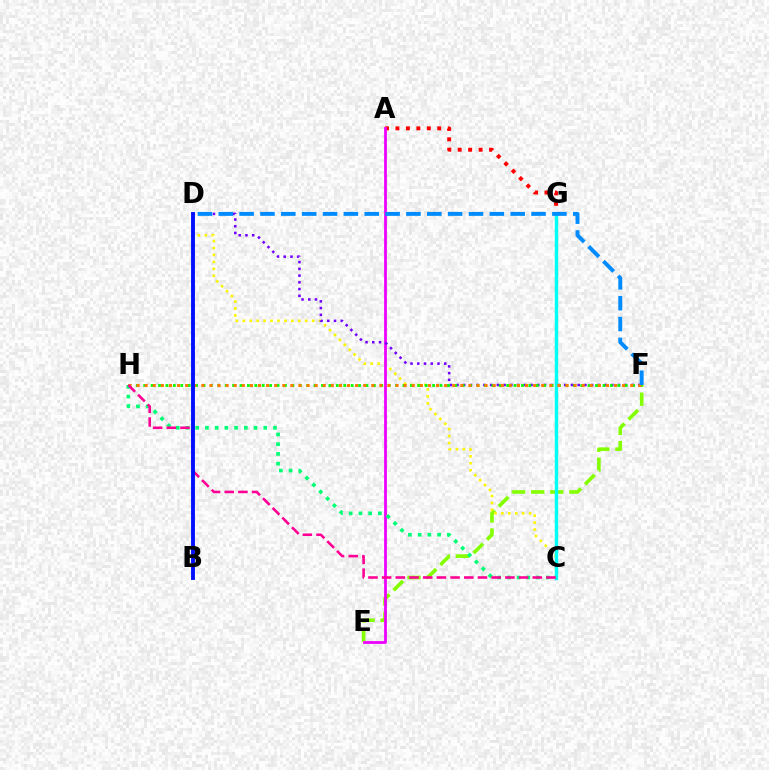{('E', 'F'): [{'color': '#84ff00', 'line_style': 'dashed', 'thickness': 2.59}], ('C', 'D'): [{'color': '#fcf500', 'line_style': 'dotted', 'thickness': 1.88}], ('A', 'G'): [{'color': '#ff0000', 'line_style': 'dotted', 'thickness': 2.84}], ('A', 'E'): [{'color': '#ee00ff', 'line_style': 'solid', 'thickness': 1.99}], ('D', 'F'): [{'color': '#7200ff', 'line_style': 'dotted', 'thickness': 1.83}, {'color': '#008cff', 'line_style': 'dashed', 'thickness': 2.83}], ('F', 'H'): [{'color': '#08ff00', 'line_style': 'dotted', 'thickness': 2.01}, {'color': '#ff7c00', 'line_style': 'dotted', 'thickness': 2.2}], ('C', 'G'): [{'color': '#00fff6', 'line_style': 'solid', 'thickness': 2.47}], ('C', 'H'): [{'color': '#00ff74', 'line_style': 'dotted', 'thickness': 2.64}, {'color': '#ff0094', 'line_style': 'dashed', 'thickness': 1.86}], ('B', 'D'): [{'color': '#0010ff', 'line_style': 'solid', 'thickness': 2.8}]}